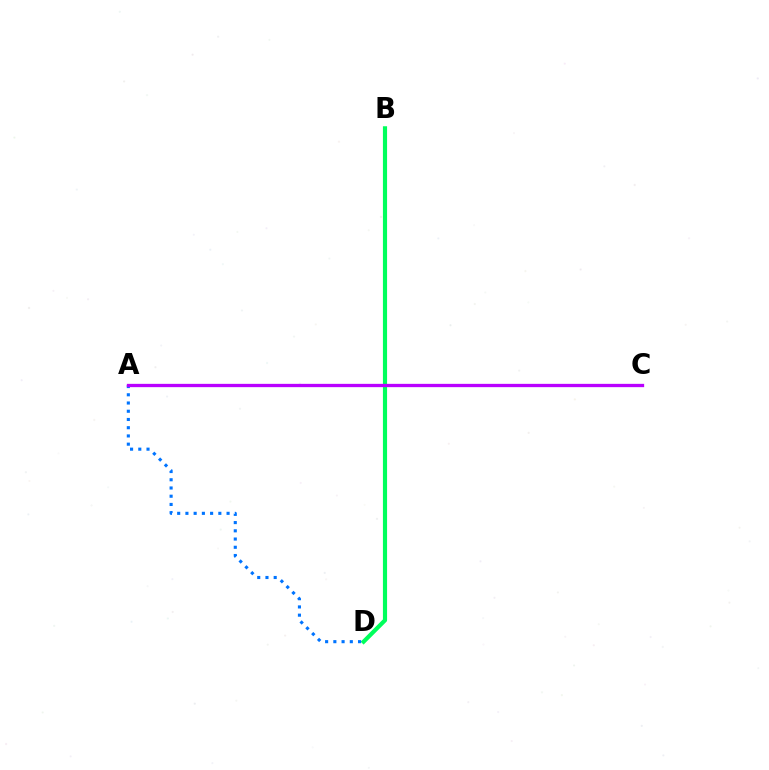{('B', 'D'): [{'color': '#00ff5c', 'line_style': 'solid', 'thickness': 2.99}], ('A', 'C'): [{'color': '#d1ff00', 'line_style': 'dotted', 'thickness': 1.9}, {'color': '#ff0000', 'line_style': 'dashed', 'thickness': 1.87}, {'color': '#b900ff', 'line_style': 'solid', 'thickness': 2.38}], ('A', 'D'): [{'color': '#0074ff', 'line_style': 'dotted', 'thickness': 2.24}]}